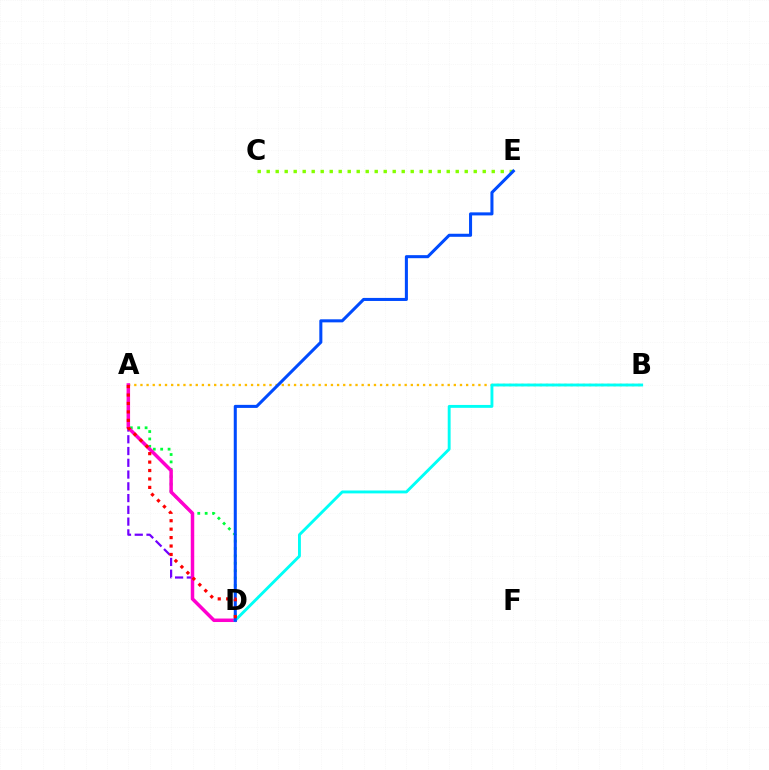{('A', 'D'): [{'color': '#7200ff', 'line_style': 'dashed', 'thickness': 1.6}, {'color': '#00ff39', 'line_style': 'dotted', 'thickness': 2.01}, {'color': '#ff00cf', 'line_style': 'solid', 'thickness': 2.51}, {'color': '#ff0000', 'line_style': 'dotted', 'thickness': 2.29}], ('C', 'E'): [{'color': '#84ff00', 'line_style': 'dotted', 'thickness': 2.45}], ('A', 'B'): [{'color': '#ffbd00', 'line_style': 'dotted', 'thickness': 1.67}], ('B', 'D'): [{'color': '#00fff6', 'line_style': 'solid', 'thickness': 2.08}], ('D', 'E'): [{'color': '#004bff', 'line_style': 'solid', 'thickness': 2.19}]}